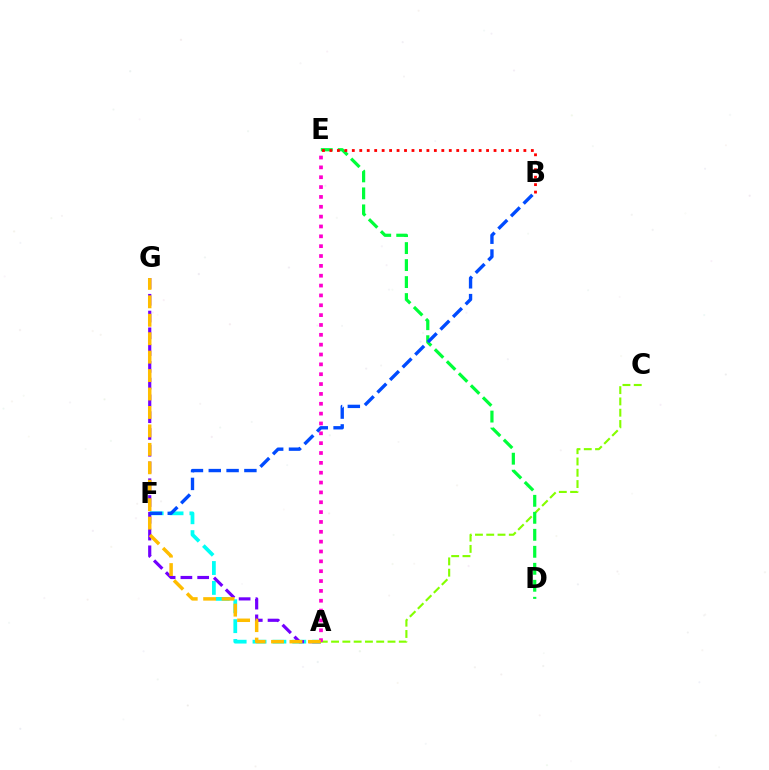{('A', 'F'): [{'color': '#00fff6', 'line_style': 'dashed', 'thickness': 2.7}], ('A', 'C'): [{'color': '#84ff00', 'line_style': 'dashed', 'thickness': 1.53}], ('A', 'G'): [{'color': '#7200ff', 'line_style': 'dashed', 'thickness': 2.28}, {'color': '#ffbd00', 'line_style': 'dashed', 'thickness': 2.51}], ('D', 'E'): [{'color': '#00ff39', 'line_style': 'dashed', 'thickness': 2.31}], ('A', 'E'): [{'color': '#ff00cf', 'line_style': 'dotted', 'thickness': 2.68}], ('B', 'F'): [{'color': '#004bff', 'line_style': 'dashed', 'thickness': 2.42}], ('B', 'E'): [{'color': '#ff0000', 'line_style': 'dotted', 'thickness': 2.03}]}